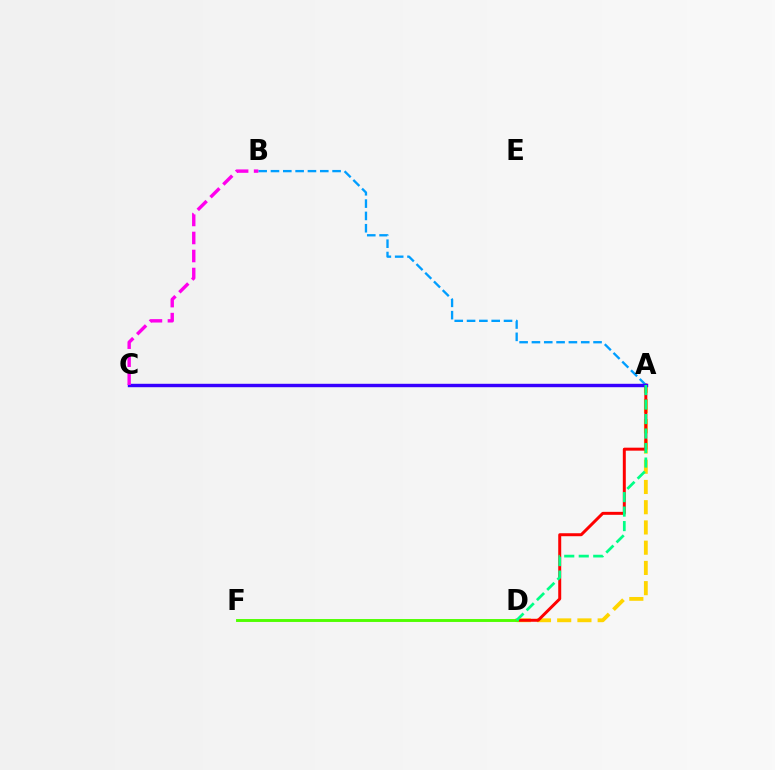{('A', 'D'): [{'color': '#ffd500', 'line_style': 'dashed', 'thickness': 2.75}, {'color': '#ff0000', 'line_style': 'solid', 'thickness': 2.14}, {'color': '#00ff86', 'line_style': 'dashed', 'thickness': 1.97}], ('A', 'B'): [{'color': '#009eff', 'line_style': 'dashed', 'thickness': 1.67}], ('D', 'F'): [{'color': '#4fff00', 'line_style': 'solid', 'thickness': 2.09}], ('A', 'C'): [{'color': '#3700ff', 'line_style': 'solid', 'thickness': 2.46}], ('B', 'C'): [{'color': '#ff00ed', 'line_style': 'dashed', 'thickness': 2.45}]}